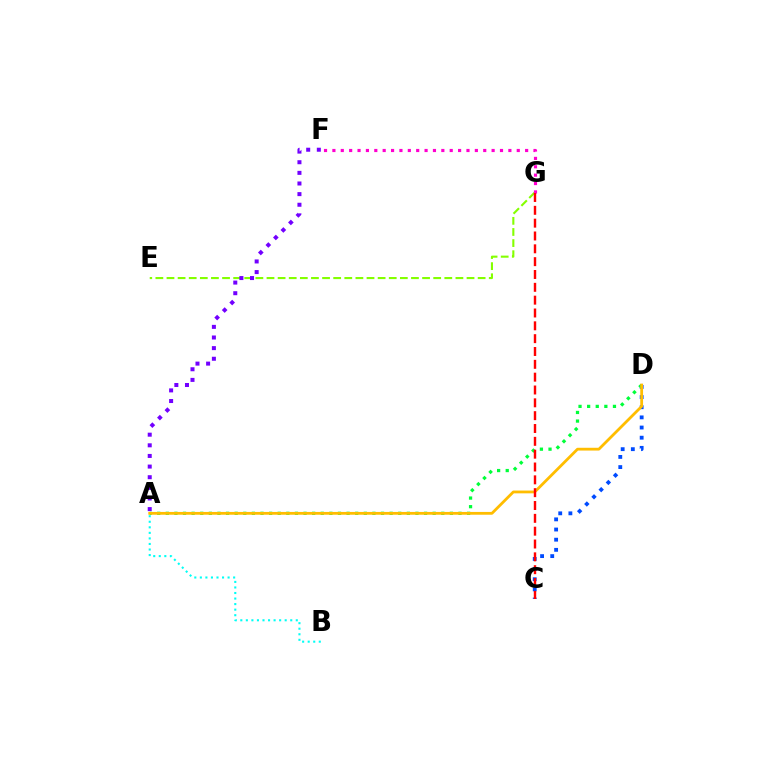{('E', 'G'): [{'color': '#84ff00', 'line_style': 'dashed', 'thickness': 1.51}], ('F', 'G'): [{'color': '#ff00cf', 'line_style': 'dotted', 'thickness': 2.28}], ('A', 'F'): [{'color': '#7200ff', 'line_style': 'dotted', 'thickness': 2.89}], ('C', 'D'): [{'color': '#004bff', 'line_style': 'dotted', 'thickness': 2.76}], ('A', 'B'): [{'color': '#00fff6', 'line_style': 'dotted', 'thickness': 1.51}], ('A', 'D'): [{'color': '#00ff39', 'line_style': 'dotted', 'thickness': 2.34}, {'color': '#ffbd00', 'line_style': 'solid', 'thickness': 2.01}], ('C', 'G'): [{'color': '#ff0000', 'line_style': 'dashed', 'thickness': 1.74}]}